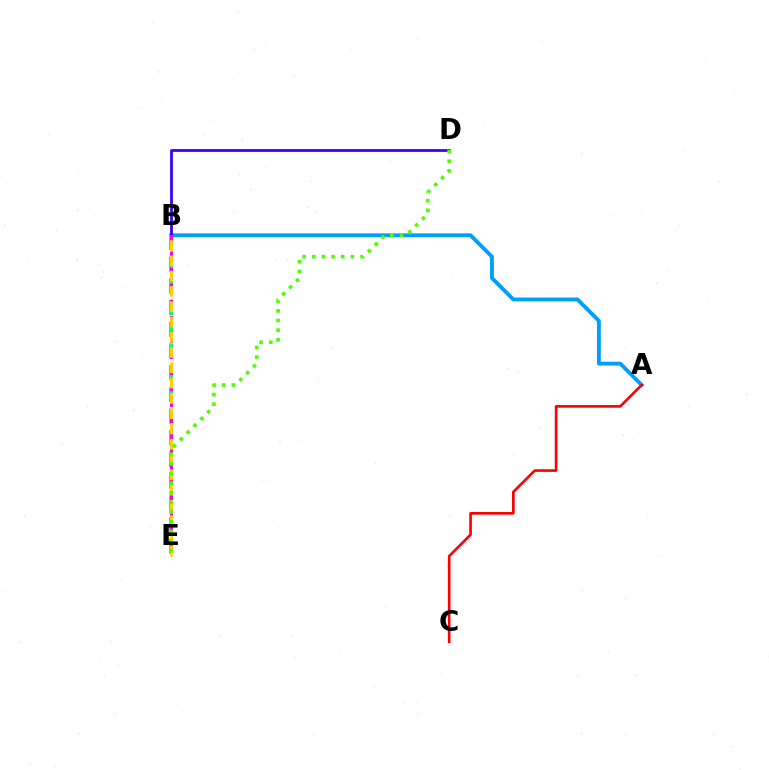{('A', 'B'): [{'color': '#009eff', 'line_style': 'solid', 'thickness': 2.77}], ('B', 'E'): [{'color': '#00ff86', 'line_style': 'dashed', 'thickness': 2.95}, {'color': '#ff00ed', 'line_style': 'dashed', 'thickness': 2.18}, {'color': '#ffd500', 'line_style': 'dashed', 'thickness': 2.08}], ('B', 'D'): [{'color': '#3700ff', 'line_style': 'solid', 'thickness': 1.99}], ('D', 'E'): [{'color': '#4fff00', 'line_style': 'dotted', 'thickness': 2.63}], ('A', 'C'): [{'color': '#ff0000', 'line_style': 'solid', 'thickness': 1.91}]}